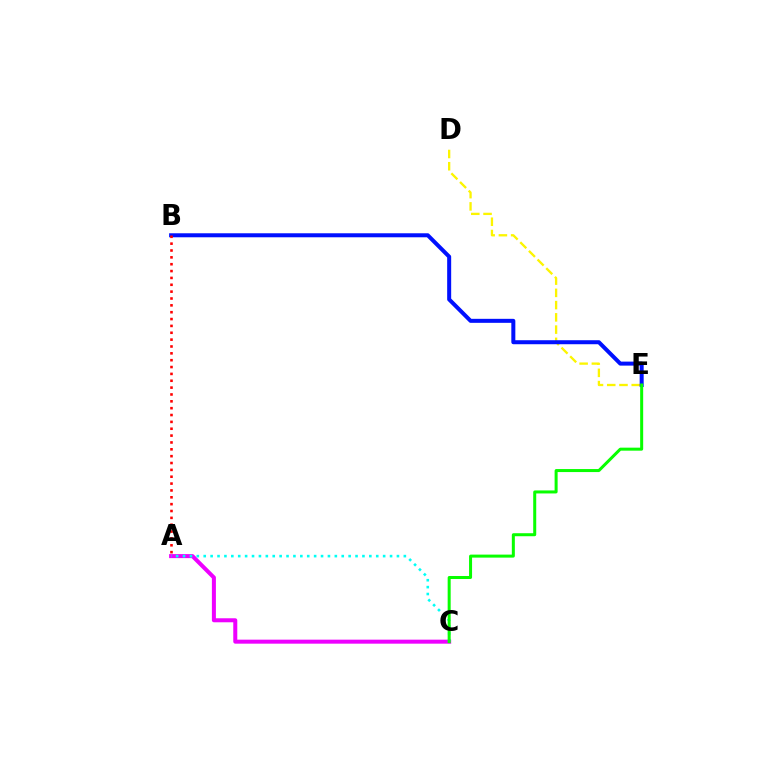{('A', 'C'): [{'color': '#ee00ff', 'line_style': 'solid', 'thickness': 2.89}, {'color': '#00fff6', 'line_style': 'dotted', 'thickness': 1.87}], ('D', 'E'): [{'color': '#fcf500', 'line_style': 'dashed', 'thickness': 1.66}], ('B', 'E'): [{'color': '#0010ff', 'line_style': 'solid', 'thickness': 2.89}], ('A', 'B'): [{'color': '#ff0000', 'line_style': 'dotted', 'thickness': 1.86}], ('C', 'E'): [{'color': '#08ff00', 'line_style': 'solid', 'thickness': 2.17}]}